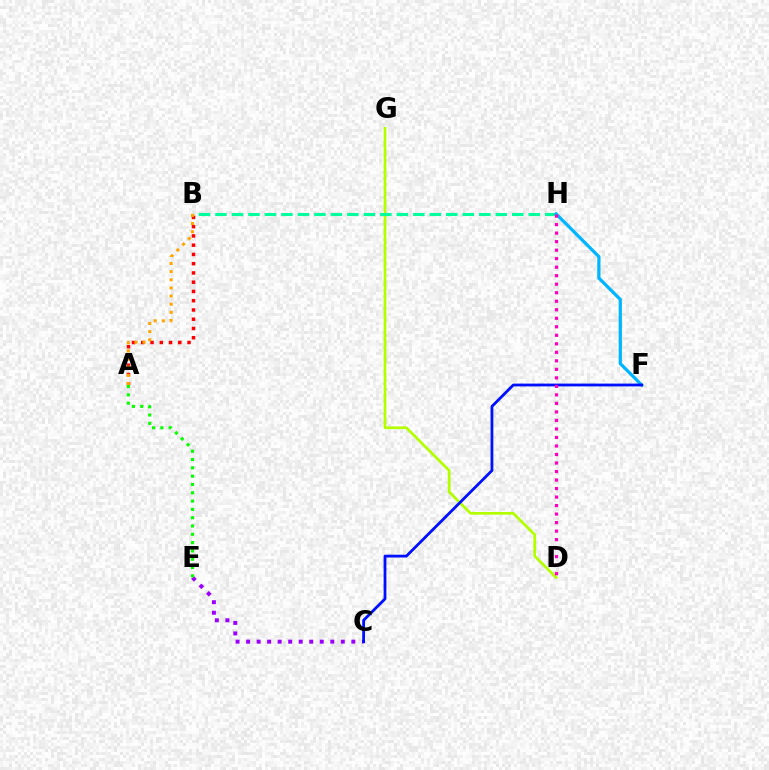{('D', 'G'): [{'color': '#b3ff00', 'line_style': 'solid', 'thickness': 1.95}], ('C', 'E'): [{'color': '#9b00ff', 'line_style': 'dotted', 'thickness': 2.86}], ('B', 'H'): [{'color': '#00ff9d', 'line_style': 'dashed', 'thickness': 2.24}], ('F', 'H'): [{'color': '#00b5ff', 'line_style': 'solid', 'thickness': 2.32}], ('A', 'B'): [{'color': '#ff0000', 'line_style': 'dotted', 'thickness': 2.51}, {'color': '#ffa500', 'line_style': 'dotted', 'thickness': 2.21}], ('C', 'F'): [{'color': '#0010ff', 'line_style': 'solid', 'thickness': 2.02}], ('D', 'H'): [{'color': '#ff00bd', 'line_style': 'dotted', 'thickness': 2.31}], ('A', 'E'): [{'color': '#08ff00', 'line_style': 'dotted', 'thickness': 2.26}]}